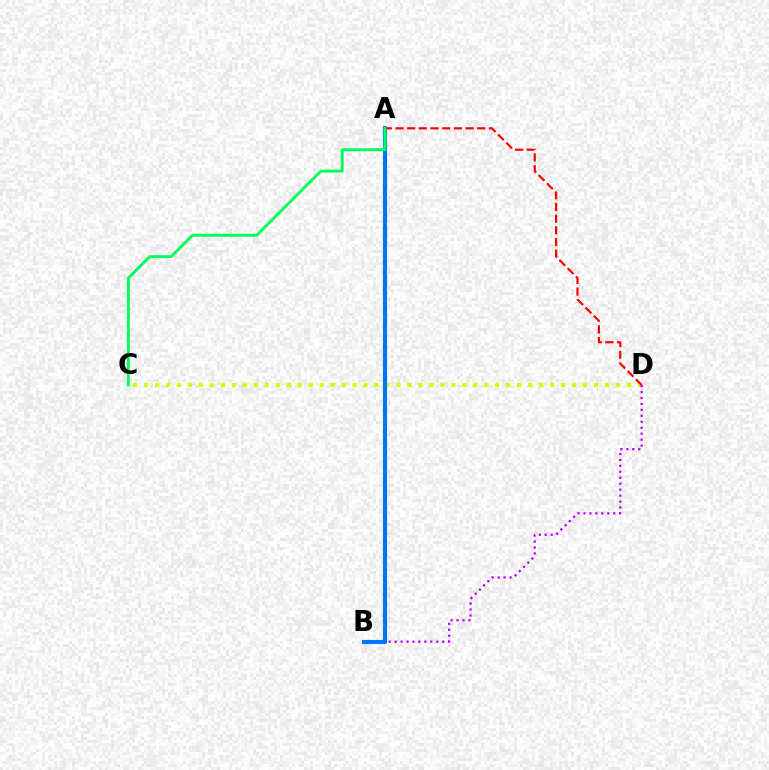{('C', 'D'): [{'color': '#d1ff00', 'line_style': 'dotted', 'thickness': 2.98}], ('B', 'D'): [{'color': '#b900ff', 'line_style': 'dotted', 'thickness': 1.62}], ('A', 'B'): [{'color': '#0074ff', 'line_style': 'solid', 'thickness': 2.95}], ('A', 'D'): [{'color': '#ff0000', 'line_style': 'dashed', 'thickness': 1.59}], ('A', 'C'): [{'color': '#00ff5c', 'line_style': 'solid', 'thickness': 2.09}]}